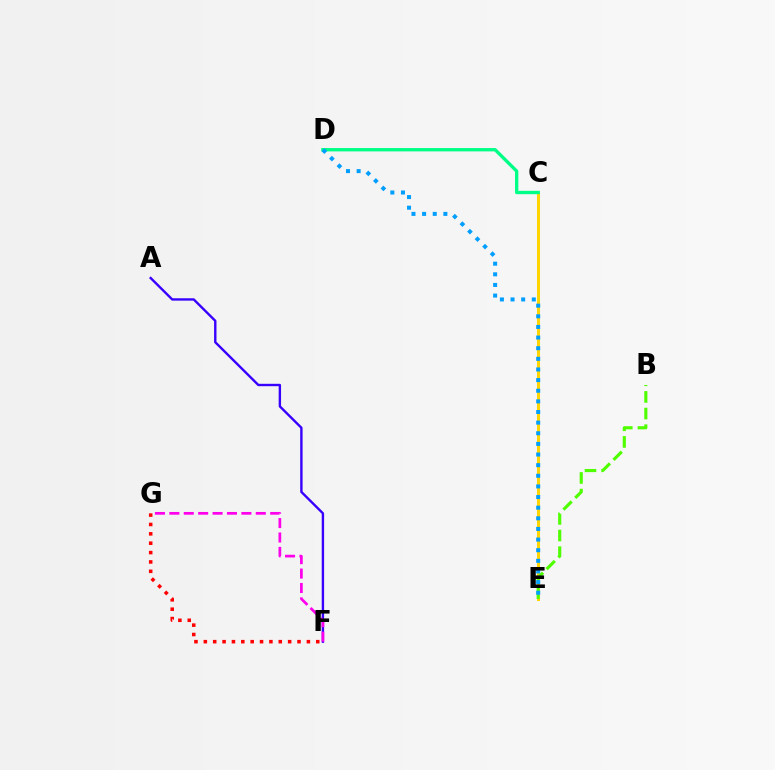{('C', 'E'): [{'color': '#ffd500', 'line_style': 'solid', 'thickness': 2.18}], ('C', 'D'): [{'color': '#00ff86', 'line_style': 'solid', 'thickness': 2.41}], ('A', 'F'): [{'color': '#3700ff', 'line_style': 'solid', 'thickness': 1.72}], ('F', 'G'): [{'color': '#ff00ed', 'line_style': 'dashed', 'thickness': 1.96}, {'color': '#ff0000', 'line_style': 'dotted', 'thickness': 2.55}], ('B', 'E'): [{'color': '#4fff00', 'line_style': 'dashed', 'thickness': 2.26}], ('D', 'E'): [{'color': '#009eff', 'line_style': 'dotted', 'thickness': 2.89}]}